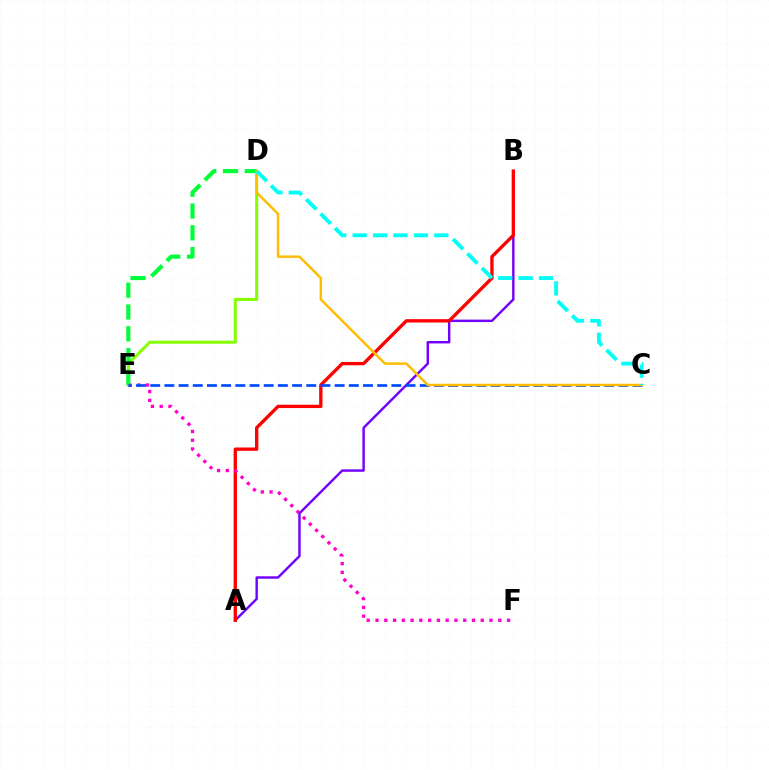{('D', 'E'): [{'color': '#84ff00', 'line_style': 'solid', 'thickness': 2.17}, {'color': '#00ff39', 'line_style': 'dashed', 'thickness': 2.96}], ('A', 'B'): [{'color': '#7200ff', 'line_style': 'solid', 'thickness': 1.74}, {'color': '#ff0000', 'line_style': 'solid', 'thickness': 2.41}], ('E', 'F'): [{'color': '#ff00cf', 'line_style': 'dotted', 'thickness': 2.38}], ('C', 'E'): [{'color': '#004bff', 'line_style': 'dashed', 'thickness': 1.93}], ('C', 'D'): [{'color': '#ffbd00', 'line_style': 'solid', 'thickness': 1.78}, {'color': '#00fff6', 'line_style': 'dashed', 'thickness': 2.77}]}